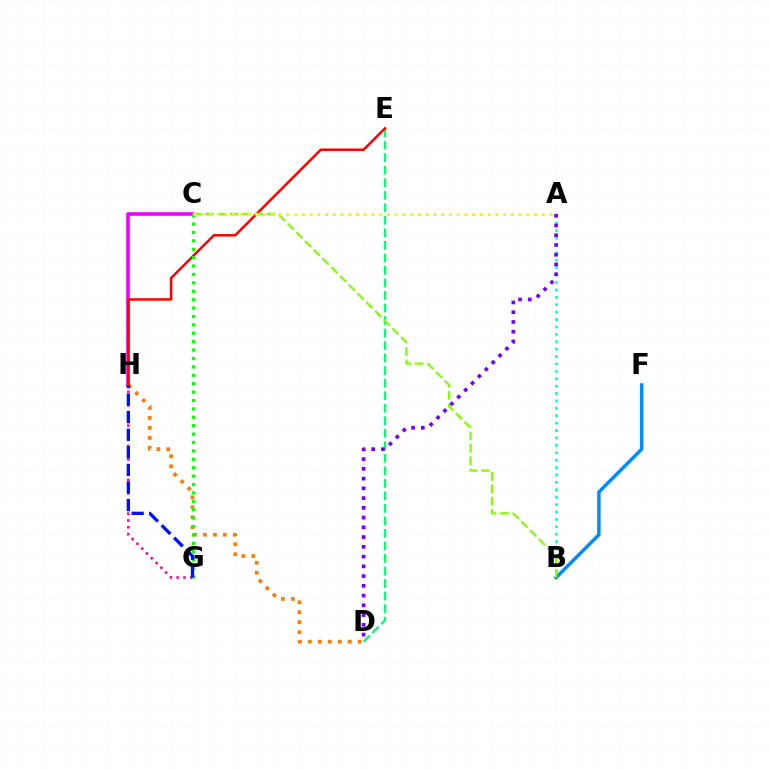{('D', 'H'): [{'color': '#ff7c00', 'line_style': 'dotted', 'thickness': 2.71}], ('C', 'H'): [{'color': '#ee00ff', 'line_style': 'solid', 'thickness': 2.58}], ('G', 'H'): [{'color': '#ff0094', 'line_style': 'dotted', 'thickness': 1.84}, {'color': '#0010ff', 'line_style': 'dashed', 'thickness': 2.39}], ('D', 'E'): [{'color': '#00ff74', 'line_style': 'dashed', 'thickness': 1.7}], ('A', 'B'): [{'color': '#00fff6', 'line_style': 'dotted', 'thickness': 2.01}], ('E', 'H'): [{'color': '#ff0000', 'line_style': 'solid', 'thickness': 1.82}], ('C', 'G'): [{'color': '#08ff00', 'line_style': 'dotted', 'thickness': 2.28}], ('B', 'F'): [{'color': '#008cff', 'line_style': 'solid', 'thickness': 2.49}], ('B', 'C'): [{'color': '#84ff00', 'line_style': 'dashed', 'thickness': 1.68}], ('A', 'C'): [{'color': '#fcf500', 'line_style': 'dotted', 'thickness': 2.1}], ('A', 'D'): [{'color': '#7200ff', 'line_style': 'dotted', 'thickness': 2.65}]}